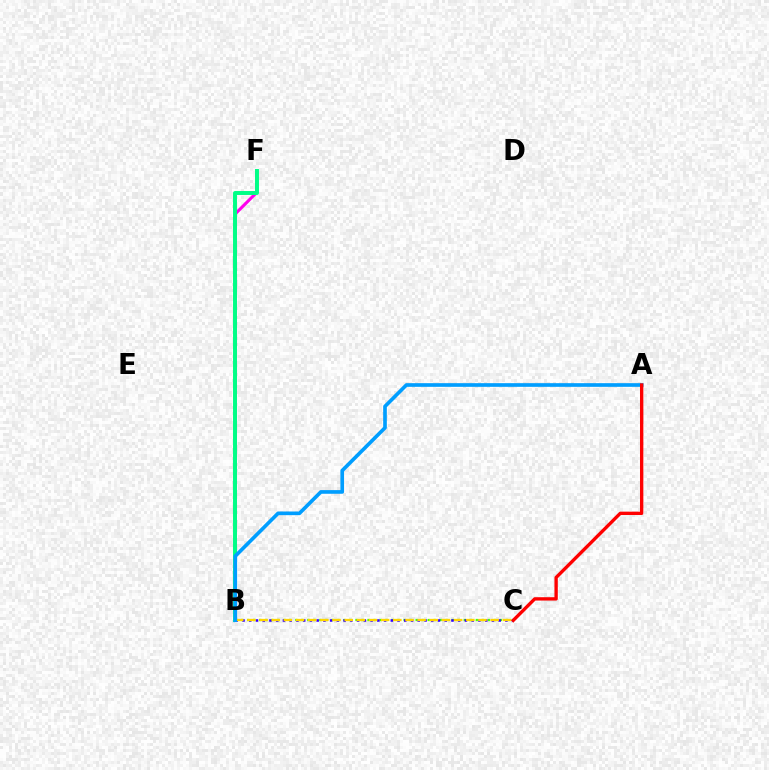{('B', 'F'): [{'color': '#ff00ed', 'line_style': 'solid', 'thickness': 2.22}, {'color': '#00ff86', 'line_style': 'solid', 'thickness': 2.84}], ('B', 'C'): [{'color': '#4fff00', 'line_style': 'dotted', 'thickness': 1.63}, {'color': '#3700ff', 'line_style': 'dotted', 'thickness': 1.83}, {'color': '#ffd500', 'line_style': 'dashed', 'thickness': 1.65}], ('A', 'B'): [{'color': '#009eff', 'line_style': 'solid', 'thickness': 2.64}], ('A', 'C'): [{'color': '#ff0000', 'line_style': 'solid', 'thickness': 2.41}]}